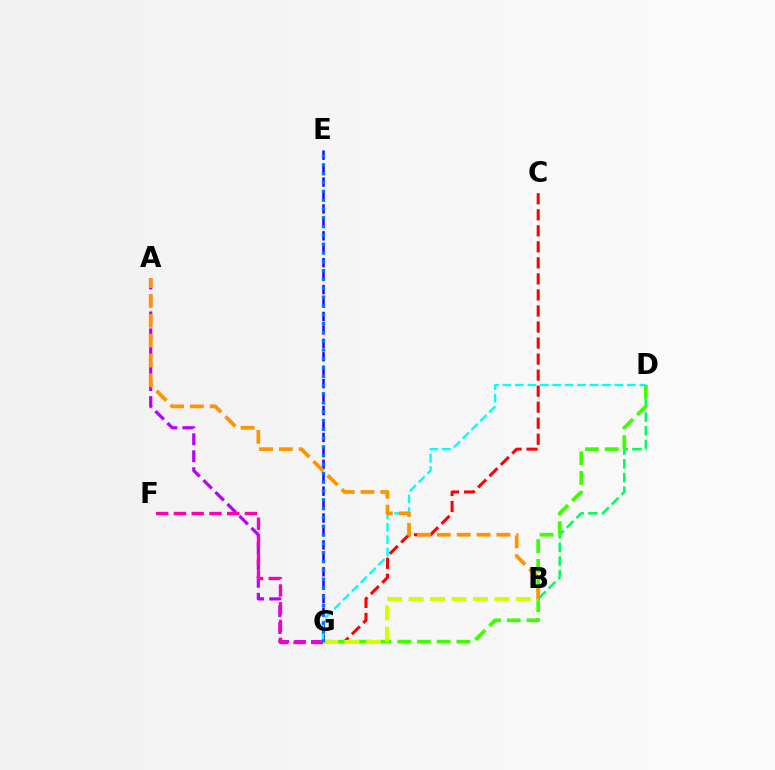{('B', 'D'): [{'color': '#00ff5c', 'line_style': 'dashed', 'thickness': 1.86}], ('A', 'G'): [{'color': '#b900ff', 'line_style': 'dashed', 'thickness': 2.3}], ('E', 'G'): [{'color': '#2500ff', 'line_style': 'dashed', 'thickness': 1.83}, {'color': '#0074ff', 'line_style': 'dotted', 'thickness': 2.39}], ('D', 'G'): [{'color': '#00fff6', 'line_style': 'dashed', 'thickness': 1.69}, {'color': '#3dff00', 'line_style': 'dashed', 'thickness': 2.68}], ('C', 'G'): [{'color': '#ff0000', 'line_style': 'dashed', 'thickness': 2.18}], ('F', 'G'): [{'color': '#ff00ac', 'line_style': 'dashed', 'thickness': 2.41}], ('B', 'G'): [{'color': '#d1ff00', 'line_style': 'dashed', 'thickness': 2.91}], ('A', 'B'): [{'color': '#ff9400', 'line_style': 'dashed', 'thickness': 2.7}]}